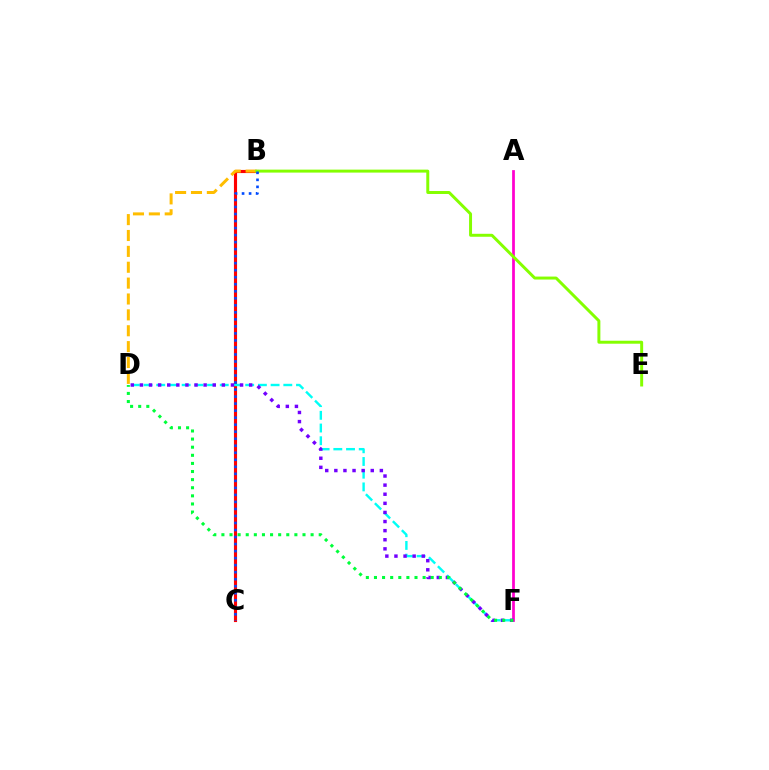{('B', 'C'): [{'color': '#ff0000', 'line_style': 'solid', 'thickness': 2.25}, {'color': '#004bff', 'line_style': 'dotted', 'thickness': 1.91}], ('D', 'F'): [{'color': '#00fff6', 'line_style': 'dashed', 'thickness': 1.73}, {'color': '#7200ff', 'line_style': 'dotted', 'thickness': 2.47}, {'color': '#00ff39', 'line_style': 'dotted', 'thickness': 2.2}], ('B', 'D'): [{'color': '#ffbd00', 'line_style': 'dashed', 'thickness': 2.16}], ('A', 'F'): [{'color': '#ff00cf', 'line_style': 'solid', 'thickness': 1.98}], ('B', 'E'): [{'color': '#84ff00', 'line_style': 'solid', 'thickness': 2.14}]}